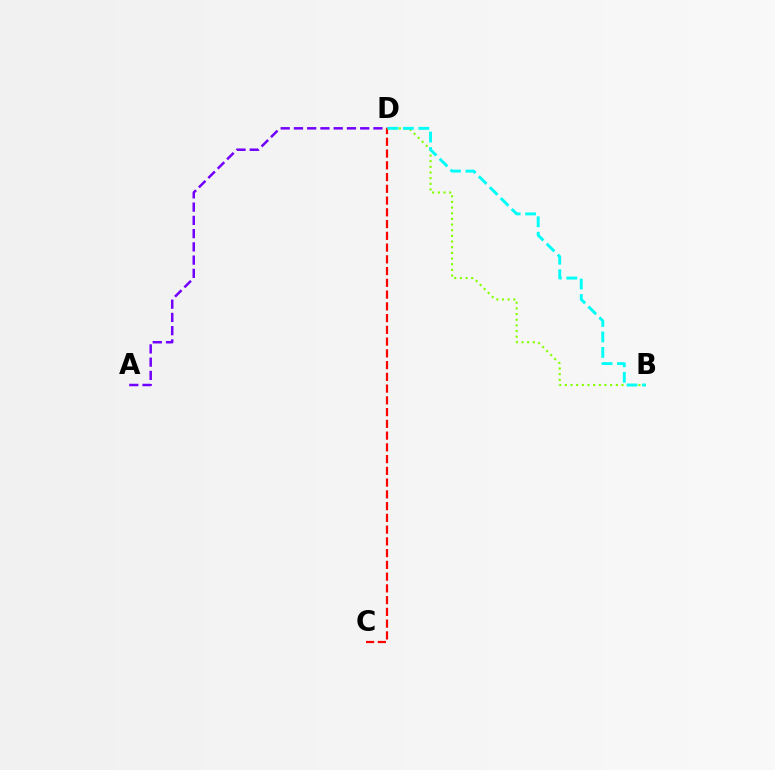{('A', 'D'): [{'color': '#7200ff', 'line_style': 'dashed', 'thickness': 1.8}], ('C', 'D'): [{'color': '#ff0000', 'line_style': 'dashed', 'thickness': 1.6}], ('B', 'D'): [{'color': '#84ff00', 'line_style': 'dotted', 'thickness': 1.54}, {'color': '#00fff6', 'line_style': 'dashed', 'thickness': 2.1}]}